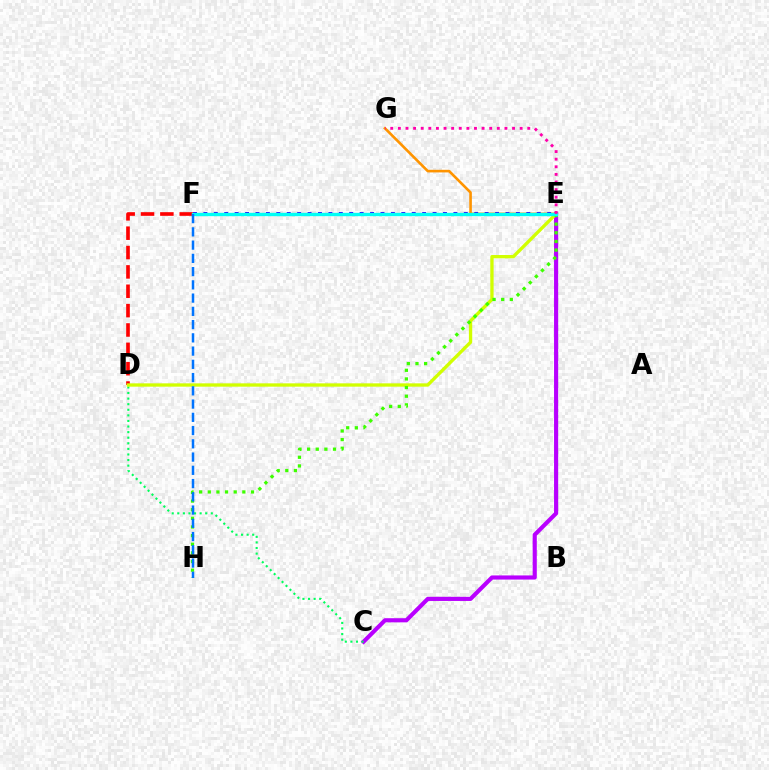{('C', 'E'): [{'color': '#b900ff', 'line_style': 'solid', 'thickness': 2.98}], ('E', 'G'): [{'color': '#ff9400', 'line_style': 'solid', 'thickness': 1.89}, {'color': '#ff00ac', 'line_style': 'dotted', 'thickness': 2.07}], ('D', 'F'): [{'color': '#ff0000', 'line_style': 'dashed', 'thickness': 2.63}], ('C', 'D'): [{'color': '#00ff5c', 'line_style': 'dotted', 'thickness': 1.52}], ('E', 'F'): [{'color': '#2500ff', 'line_style': 'dotted', 'thickness': 2.83}, {'color': '#00fff6', 'line_style': 'solid', 'thickness': 2.41}], ('D', 'E'): [{'color': '#d1ff00', 'line_style': 'solid', 'thickness': 2.39}], ('E', 'H'): [{'color': '#3dff00', 'line_style': 'dotted', 'thickness': 2.35}], ('F', 'H'): [{'color': '#0074ff', 'line_style': 'dashed', 'thickness': 1.8}]}